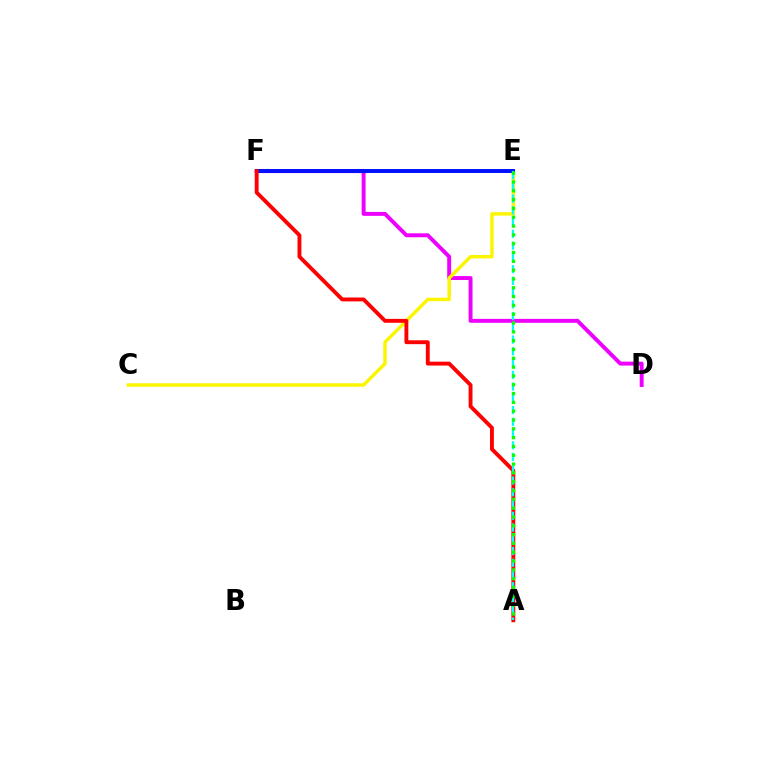{('D', 'F'): [{'color': '#ee00ff', 'line_style': 'solid', 'thickness': 2.83}], ('C', 'E'): [{'color': '#fcf500', 'line_style': 'solid', 'thickness': 2.48}], ('E', 'F'): [{'color': '#0010ff', 'line_style': 'solid', 'thickness': 2.84}], ('A', 'F'): [{'color': '#ff0000', 'line_style': 'solid', 'thickness': 2.79}], ('A', 'E'): [{'color': '#00fff6', 'line_style': 'dashed', 'thickness': 1.6}, {'color': '#08ff00', 'line_style': 'dotted', 'thickness': 2.4}]}